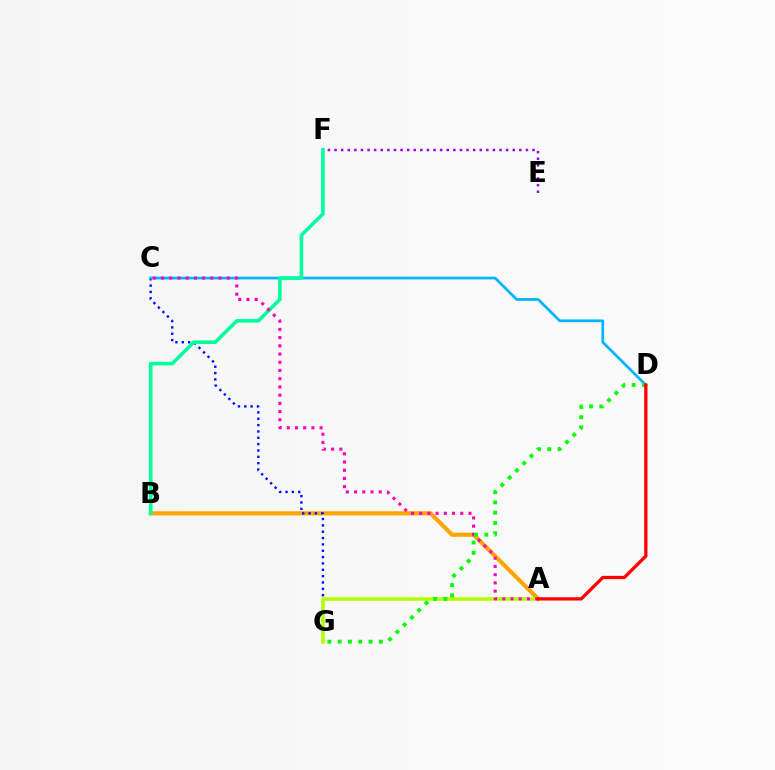{('A', 'B'): [{'color': '#ffa500', 'line_style': 'solid', 'thickness': 2.98}], ('C', 'G'): [{'color': '#0010ff', 'line_style': 'dotted', 'thickness': 1.72}], ('E', 'F'): [{'color': '#9b00ff', 'line_style': 'dotted', 'thickness': 1.79}], ('C', 'D'): [{'color': '#00b5ff', 'line_style': 'solid', 'thickness': 1.96}], ('B', 'F'): [{'color': '#00ff9d', 'line_style': 'solid', 'thickness': 2.59}], ('A', 'G'): [{'color': '#b3ff00', 'line_style': 'solid', 'thickness': 2.57}], ('A', 'C'): [{'color': '#ff00bd', 'line_style': 'dotted', 'thickness': 2.23}], ('D', 'G'): [{'color': '#08ff00', 'line_style': 'dotted', 'thickness': 2.79}], ('A', 'D'): [{'color': '#ff0000', 'line_style': 'solid', 'thickness': 2.36}]}